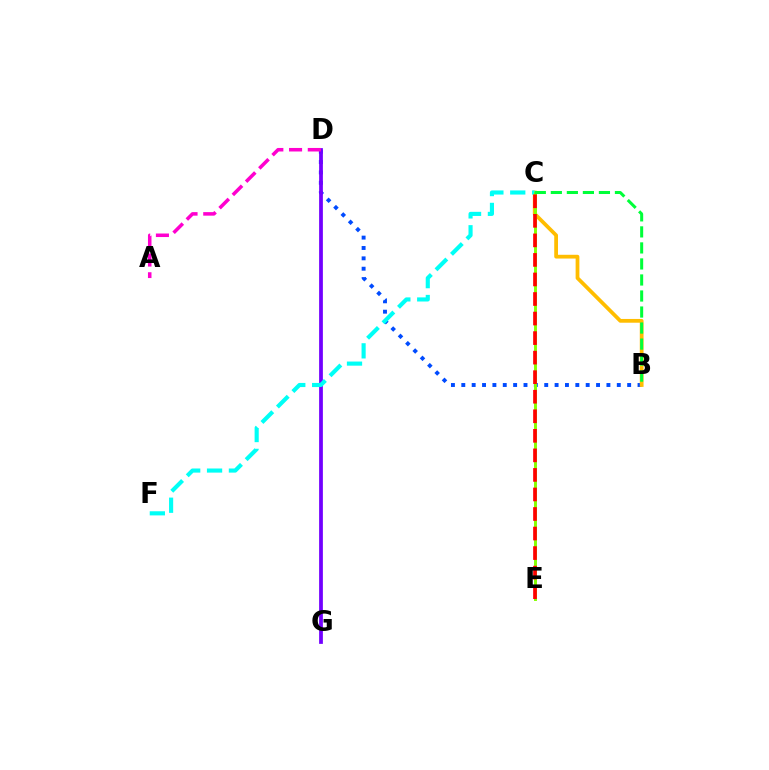{('B', 'D'): [{'color': '#004bff', 'line_style': 'dotted', 'thickness': 2.82}], ('B', 'C'): [{'color': '#ffbd00', 'line_style': 'solid', 'thickness': 2.71}, {'color': '#00ff39', 'line_style': 'dashed', 'thickness': 2.18}], ('D', 'G'): [{'color': '#7200ff', 'line_style': 'solid', 'thickness': 2.71}], ('A', 'D'): [{'color': '#ff00cf', 'line_style': 'dashed', 'thickness': 2.54}], ('C', 'F'): [{'color': '#00fff6', 'line_style': 'dashed', 'thickness': 2.97}], ('C', 'E'): [{'color': '#84ff00', 'line_style': 'solid', 'thickness': 2.11}, {'color': '#ff0000', 'line_style': 'dashed', 'thickness': 2.66}]}